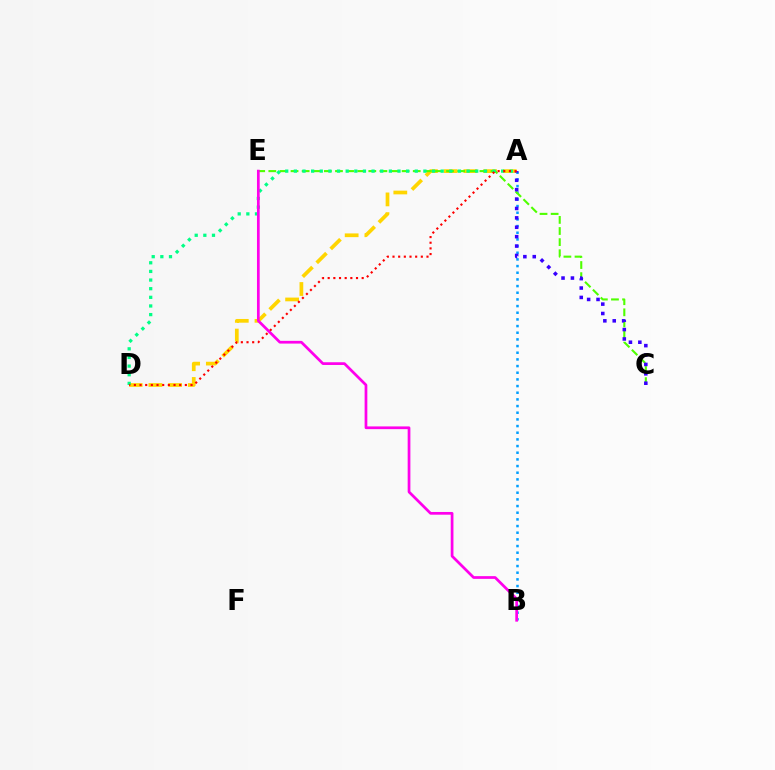{('A', 'B'): [{'color': '#009eff', 'line_style': 'dotted', 'thickness': 1.81}], ('A', 'D'): [{'color': '#ffd500', 'line_style': 'dashed', 'thickness': 2.68}, {'color': '#00ff86', 'line_style': 'dotted', 'thickness': 2.35}, {'color': '#ff0000', 'line_style': 'dotted', 'thickness': 1.54}], ('C', 'E'): [{'color': '#4fff00', 'line_style': 'dashed', 'thickness': 1.51}], ('A', 'C'): [{'color': '#3700ff', 'line_style': 'dotted', 'thickness': 2.55}], ('B', 'E'): [{'color': '#ff00ed', 'line_style': 'solid', 'thickness': 1.96}]}